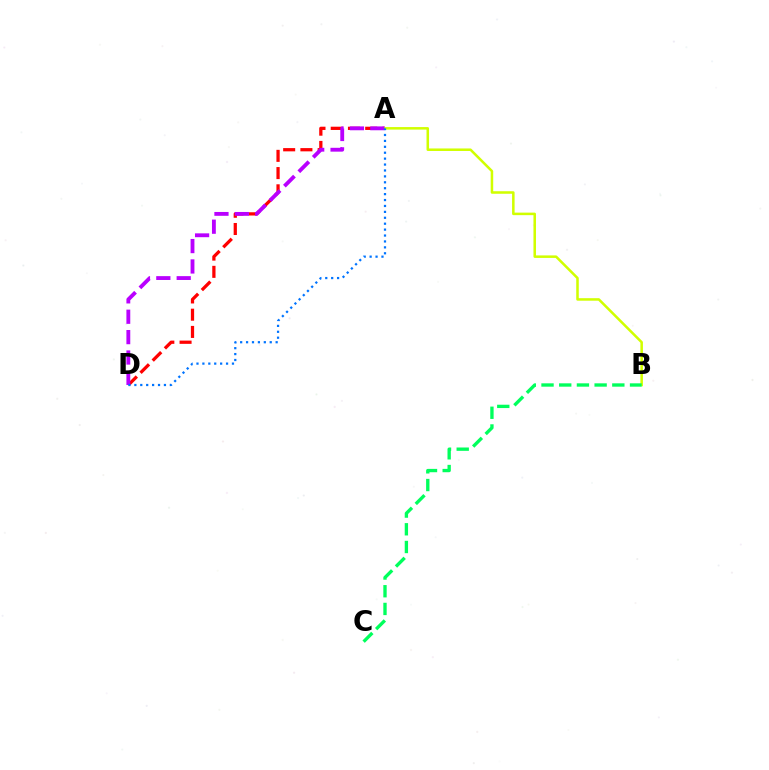{('A', 'D'): [{'color': '#ff0000', 'line_style': 'dashed', 'thickness': 2.34}, {'color': '#b900ff', 'line_style': 'dashed', 'thickness': 2.77}, {'color': '#0074ff', 'line_style': 'dotted', 'thickness': 1.61}], ('A', 'B'): [{'color': '#d1ff00', 'line_style': 'solid', 'thickness': 1.82}], ('B', 'C'): [{'color': '#00ff5c', 'line_style': 'dashed', 'thickness': 2.4}]}